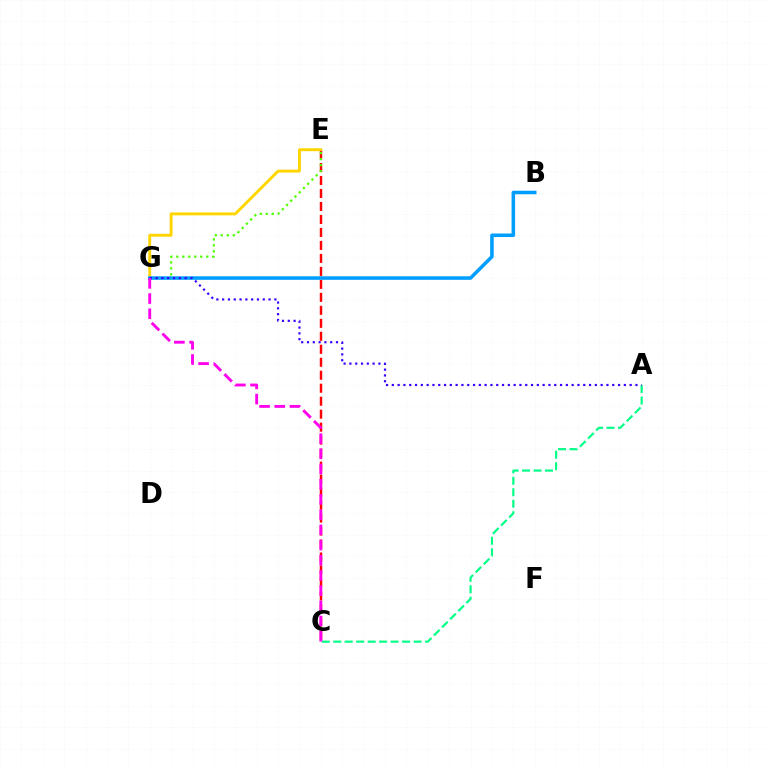{('A', 'C'): [{'color': '#00ff86', 'line_style': 'dashed', 'thickness': 1.56}], ('C', 'E'): [{'color': '#ff0000', 'line_style': 'dashed', 'thickness': 1.76}], ('E', 'G'): [{'color': '#ffd500', 'line_style': 'solid', 'thickness': 2.09}, {'color': '#4fff00', 'line_style': 'dotted', 'thickness': 1.63}], ('B', 'G'): [{'color': '#009eff', 'line_style': 'solid', 'thickness': 2.54}], ('A', 'G'): [{'color': '#3700ff', 'line_style': 'dotted', 'thickness': 1.58}], ('C', 'G'): [{'color': '#ff00ed', 'line_style': 'dashed', 'thickness': 2.06}]}